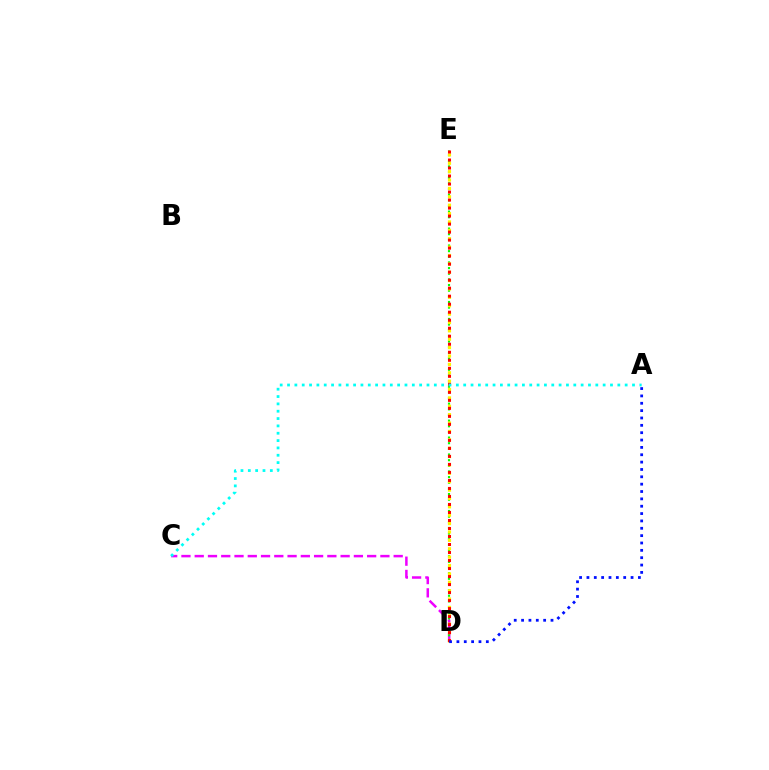{('C', 'D'): [{'color': '#ee00ff', 'line_style': 'dashed', 'thickness': 1.8}], ('D', 'E'): [{'color': '#08ff00', 'line_style': 'dotted', 'thickness': 1.53}, {'color': '#fcf500', 'line_style': 'dotted', 'thickness': 2.28}, {'color': '#ff0000', 'line_style': 'dotted', 'thickness': 2.18}], ('A', 'C'): [{'color': '#00fff6', 'line_style': 'dotted', 'thickness': 1.99}], ('A', 'D'): [{'color': '#0010ff', 'line_style': 'dotted', 'thickness': 2.0}]}